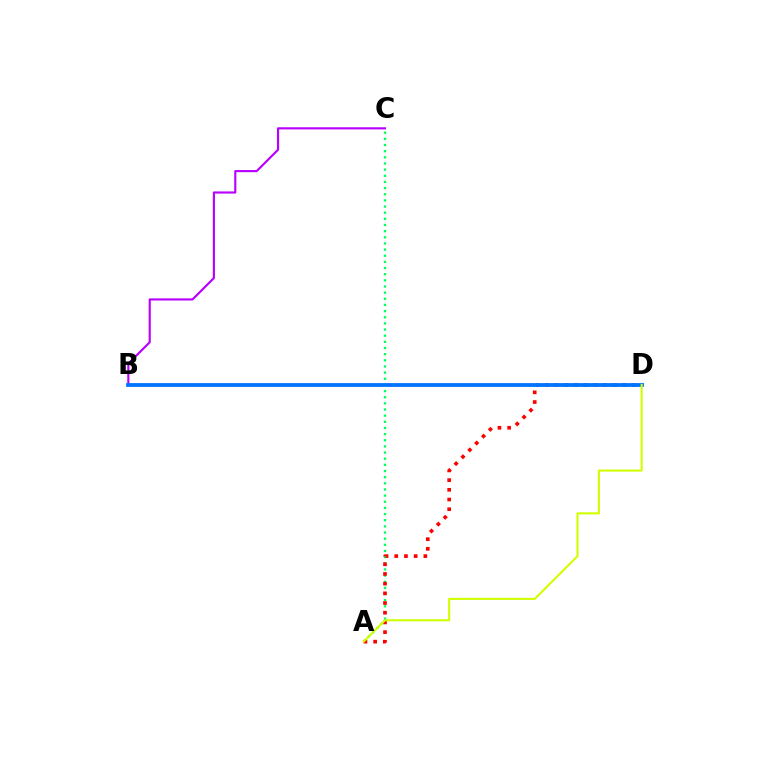{('A', 'C'): [{'color': '#00ff5c', 'line_style': 'dotted', 'thickness': 1.67}], ('A', 'D'): [{'color': '#ff0000', 'line_style': 'dotted', 'thickness': 2.63}, {'color': '#d1ff00', 'line_style': 'solid', 'thickness': 1.51}], ('B', 'C'): [{'color': '#b900ff', 'line_style': 'solid', 'thickness': 1.55}], ('B', 'D'): [{'color': '#0074ff', 'line_style': 'solid', 'thickness': 2.73}]}